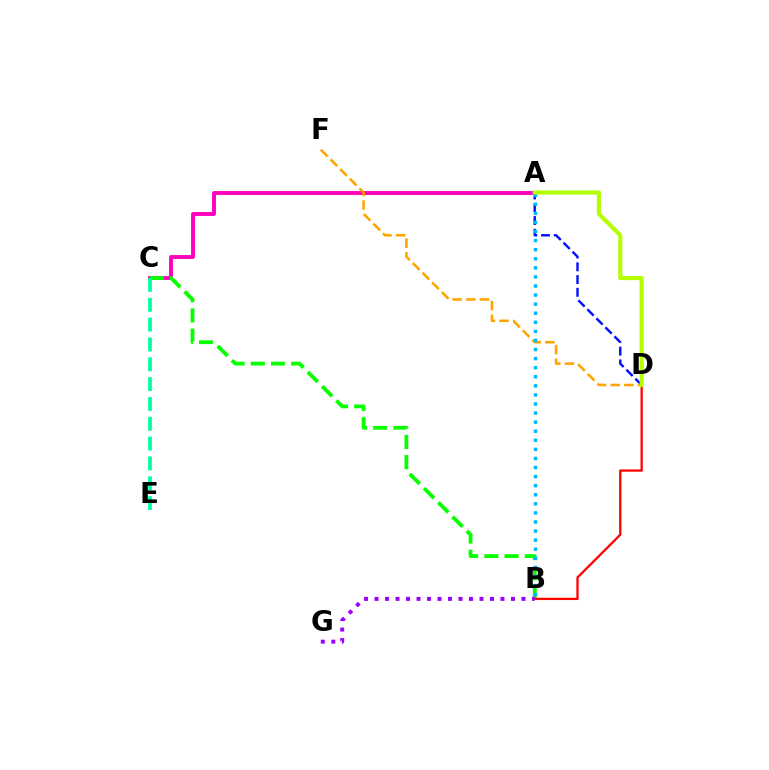{('A', 'C'): [{'color': '#ff00bd', 'line_style': 'solid', 'thickness': 2.79}], ('B', 'C'): [{'color': '#08ff00', 'line_style': 'dashed', 'thickness': 2.74}], ('A', 'D'): [{'color': '#0010ff', 'line_style': 'dashed', 'thickness': 1.73}, {'color': '#b3ff00', 'line_style': 'solid', 'thickness': 2.97}], ('D', 'F'): [{'color': '#ffa500', 'line_style': 'dashed', 'thickness': 1.86}], ('C', 'E'): [{'color': '#00ff9d', 'line_style': 'dashed', 'thickness': 2.69}], ('B', 'D'): [{'color': '#ff0000', 'line_style': 'solid', 'thickness': 1.64}], ('B', 'G'): [{'color': '#9b00ff', 'line_style': 'dotted', 'thickness': 2.85}], ('A', 'B'): [{'color': '#00b5ff', 'line_style': 'dotted', 'thickness': 2.47}]}